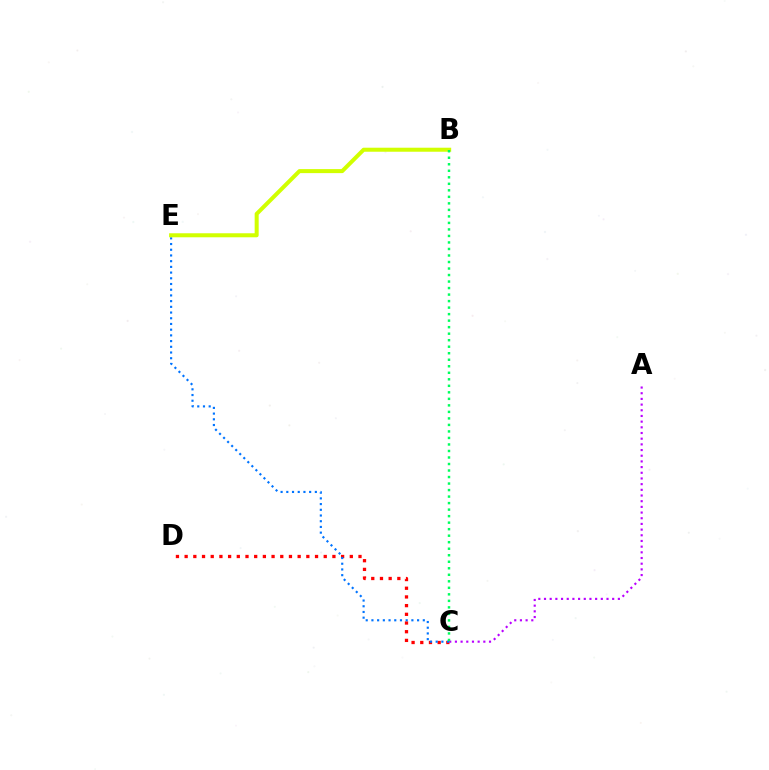{('C', 'D'): [{'color': '#ff0000', 'line_style': 'dotted', 'thickness': 2.36}], ('C', 'E'): [{'color': '#0074ff', 'line_style': 'dotted', 'thickness': 1.55}], ('A', 'C'): [{'color': '#b900ff', 'line_style': 'dotted', 'thickness': 1.54}], ('B', 'E'): [{'color': '#d1ff00', 'line_style': 'solid', 'thickness': 2.89}], ('B', 'C'): [{'color': '#00ff5c', 'line_style': 'dotted', 'thickness': 1.77}]}